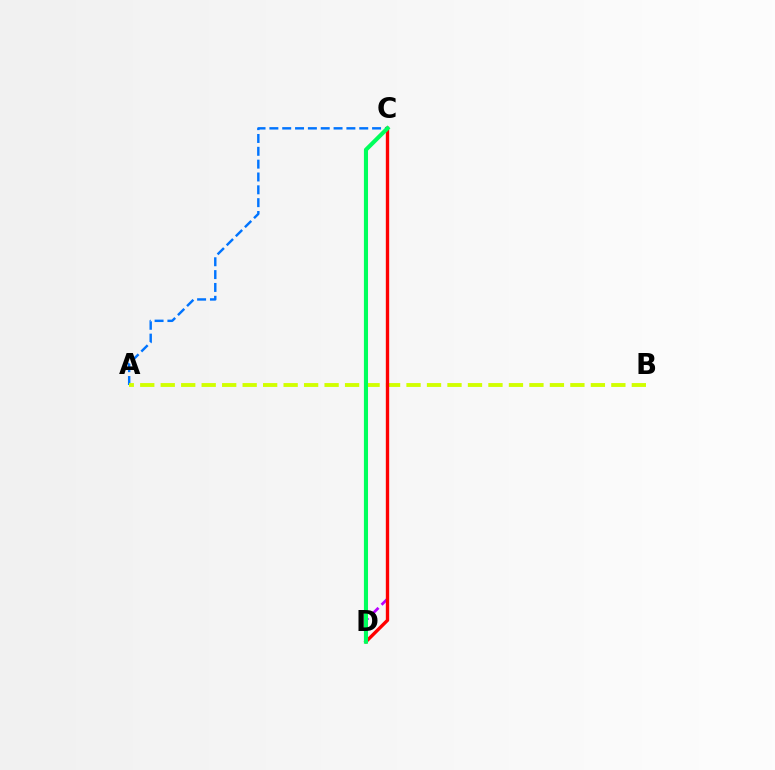{('C', 'D'): [{'color': '#b900ff', 'line_style': 'dashed', 'thickness': 1.96}, {'color': '#ff0000', 'line_style': 'solid', 'thickness': 2.41}, {'color': '#00ff5c', 'line_style': 'solid', 'thickness': 2.95}], ('A', 'C'): [{'color': '#0074ff', 'line_style': 'dashed', 'thickness': 1.74}], ('A', 'B'): [{'color': '#d1ff00', 'line_style': 'dashed', 'thickness': 2.78}]}